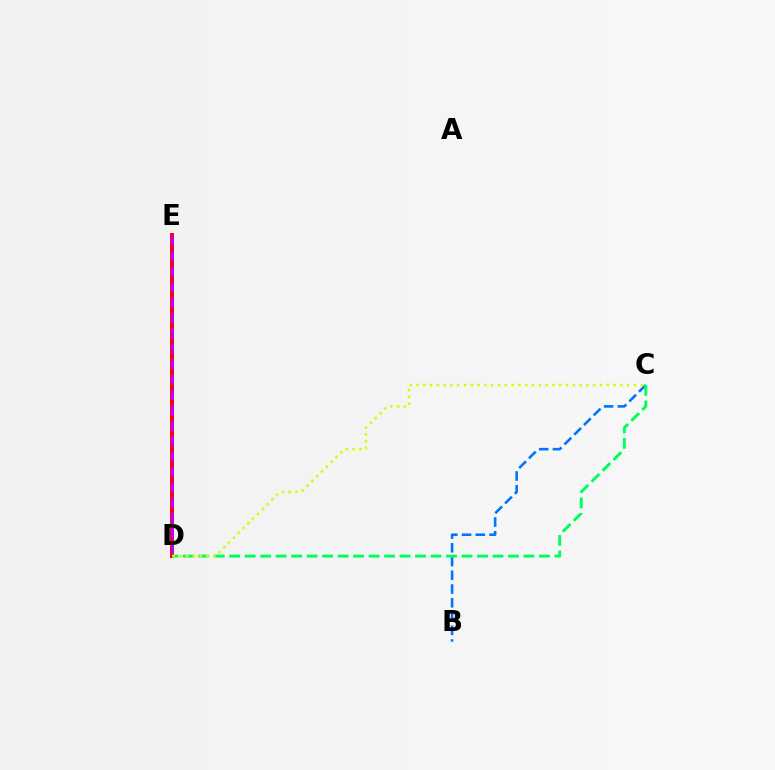{('B', 'C'): [{'color': '#0074ff', 'line_style': 'dashed', 'thickness': 1.87}], ('D', 'E'): [{'color': '#ff0000', 'line_style': 'solid', 'thickness': 2.86}, {'color': '#b900ff', 'line_style': 'dashed', 'thickness': 2.09}], ('C', 'D'): [{'color': '#00ff5c', 'line_style': 'dashed', 'thickness': 2.1}, {'color': '#d1ff00', 'line_style': 'dotted', 'thickness': 1.85}]}